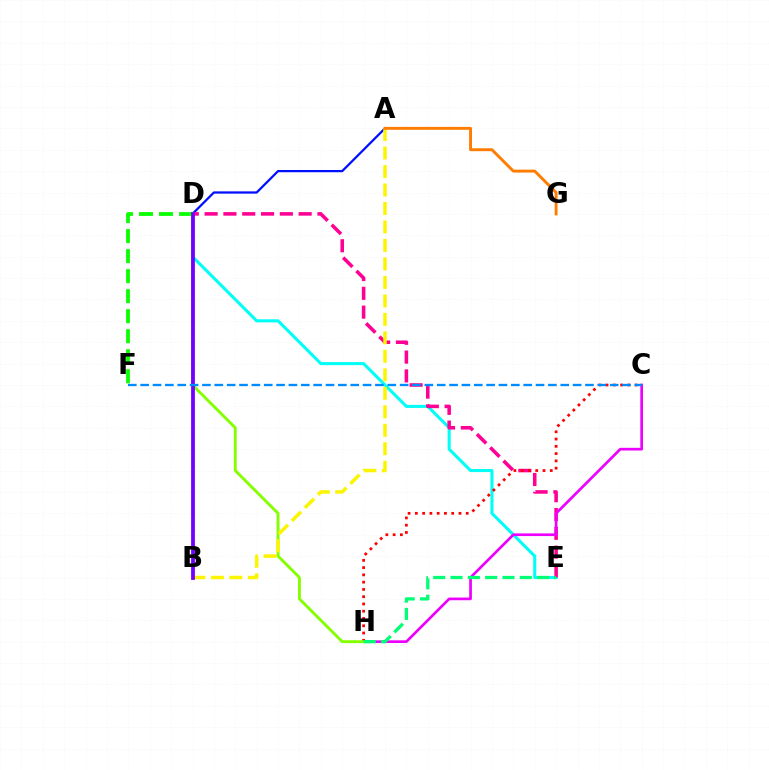{('A', 'D'): [{'color': '#0010ff', 'line_style': 'solid', 'thickness': 1.62}], ('D', 'E'): [{'color': '#00fff6', 'line_style': 'solid', 'thickness': 2.21}, {'color': '#ff0094', 'line_style': 'dashed', 'thickness': 2.55}], ('D', 'F'): [{'color': '#08ff00', 'line_style': 'dashed', 'thickness': 2.72}], ('C', 'H'): [{'color': '#ee00ff', 'line_style': 'solid', 'thickness': 1.94}, {'color': '#ff0000', 'line_style': 'dotted', 'thickness': 1.97}], ('D', 'H'): [{'color': '#84ff00', 'line_style': 'solid', 'thickness': 2.08}], ('A', 'B'): [{'color': '#fcf500', 'line_style': 'dashed', 'thickness': 2.51}], ('A', 'G'): [{'color': '#ff7c00', 'line_style': 'solid', 'thickness': 2.09}], ('E', 'H'): [{'color': '#00ff74', 'line_style': 'dashed', 'thickness': 2.35}], ('B', 'D'): [{'color': '#7200ff', 'line_style': 'solid', 'thickness': 2.71}], ('C', 'F'): [{'color': '#008cff', 'line_style': 'dashed', 'thickness': 1.68}]}